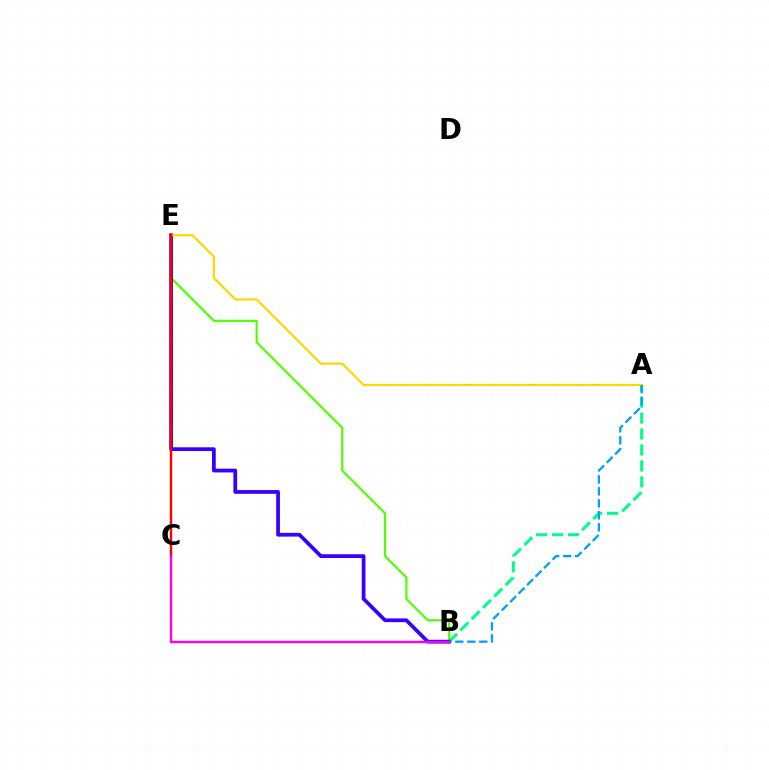{('A', 'B'): [{'color': '#00ff86', 'line_style': 'dashed', 'thickness': 2.17}, {'color': '#009eff', 'line_style': 'dashed', 'thickness': 1.63}], ('B', 'E'): [{'color': '#4fff00', 'line_style': 'solid', 'thickness': 1.56}, {'color': '#3700ff', 'line_style': 'solid', 'thickness': 2.7}], ('A', 'E'): [{'color': '#ffd500', 'line_style': 'solid', 'thickness': 1.54}], ('C', 'E'): [{'color': '#ff0000', 'line_style': 'solid', 'thickness': 1.74}], ('B', 'C'): [{'color': '#ff00ed', 'line_style': 'solid', 'thickness': 1.7}]}